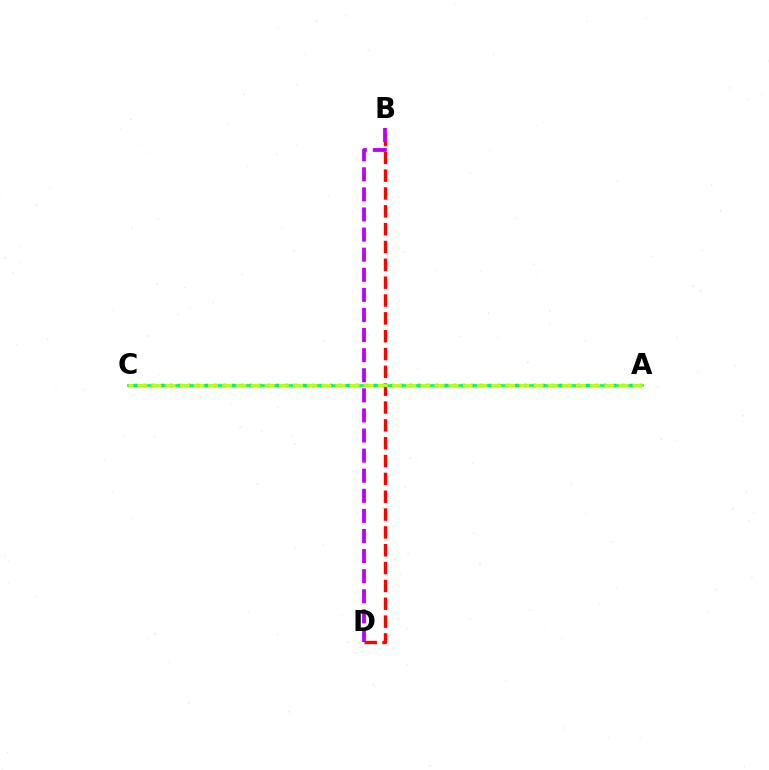{('B', 'D'): [{'color': '#ff0000', 'line_style': 'dashed', 'thickness': 2.42}, {'color': '#b900ff', 'line_style': 'dashed', 'thickness': 2.73}], ('A', 'C'): [{'color': '#0074ff', 'line_style': 'dotted', 'thickness': 2.41}, {'color': '#00ff5c', 'line_style': 'solid', 'thickness': 1.92}, {'color': '#d1ff00', 'line_style': 'dashed', 'thickness': 1.92}]}